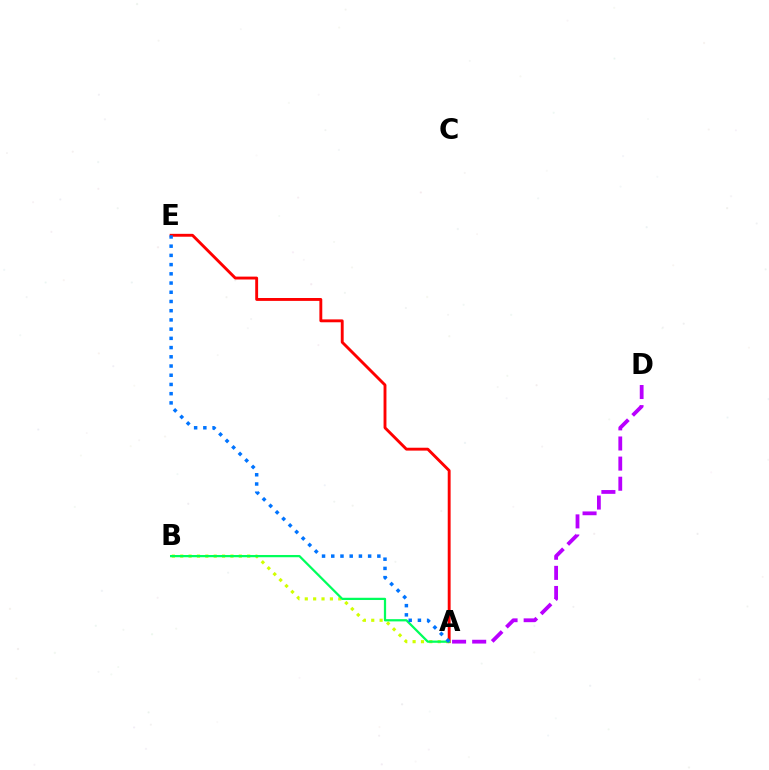{('A', 'B'): [{'color': '#d1ff00', 'line_style': 'dotted', 'thickness': 2.27}, {'color': '#00ff5c', 'line_style': 'solid', 'thickness': 1.61}], ('A', 'D'): [{'color': '#b900ff', 'line_style': 'dashed', 'thickness': 2.73}], ('A', 'E'): [{'color': '#ff0000', 'line_style': 'solid', 'thickness': 2.08}, {'color': '#0074ff', 'line_style': 'dotted', 'thickness': 2.5}]}